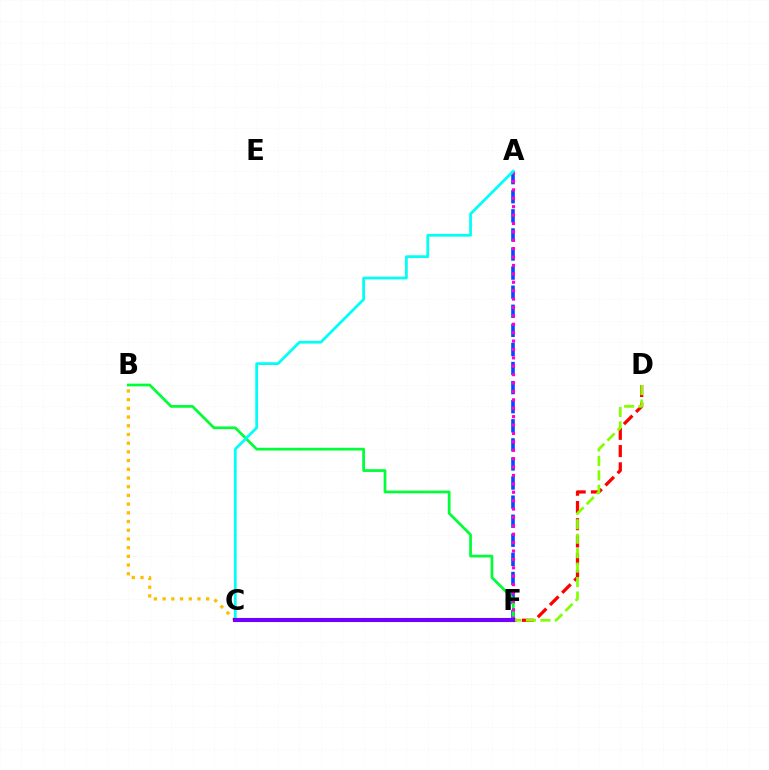{('D', 'F'): [{'color': '#ff0000', 'line_style': 'dashed', 'thickness': 2.34}], ('A', 'F'): [{'color': '#004bff', 'line_style': 'dashed', 'thickness': 2.59}, {'color': '#ff00cf', 'line_style': 'dotted', 'thickness': 2.28}], ('B', 'F'): [{'color': '#00ff39', 'line_style': 'solid', 'thickness': 1.98}], ('B', 'C'): [{'color': '#ffbd00', 'line_style': 'dotted', 'thickness': 2.37}], ('C', 'D'): [{'color': '#84ff00', 'line_style': 'dashed', 'thickness': 1.96}], ('A', 'C'): [{'color': '#00fff6', 'line_style': 'solid', 'thickness': 1.99}], ('C', 'F'): [{'color': '#7200ff', 'line_style': 'solid', 'thickness': 2.96}]}